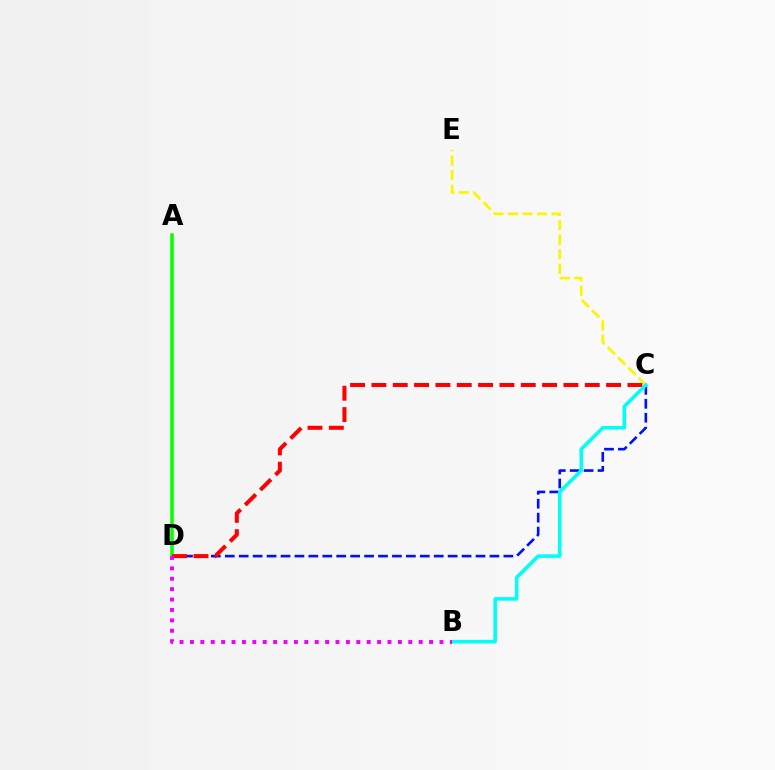{('C', 'E'): [{'color': '#fcf500', 'line_style': 'dashed', 'thickness': 1.97}], ('C', 'D'): [{'color': '#0010ff', 'line_style': 'dashed', 'thickness': 1.89}, {'color': '#ff0000', 'line_style': 'dashed', 'thickness': 2.9}], ('A', 'D'): [{'color': '#08ff00', 'line_style': 'solid', 'thickness': 2.56}], ('B', 'C'): [{'color': '#00fff6', 'line_style': 'solid', 'thickness': 2.57}], ('B', 'D'): [{'color': '#ee00ff', 'line_style': 'dotted', 'thickness': 2.83}]}